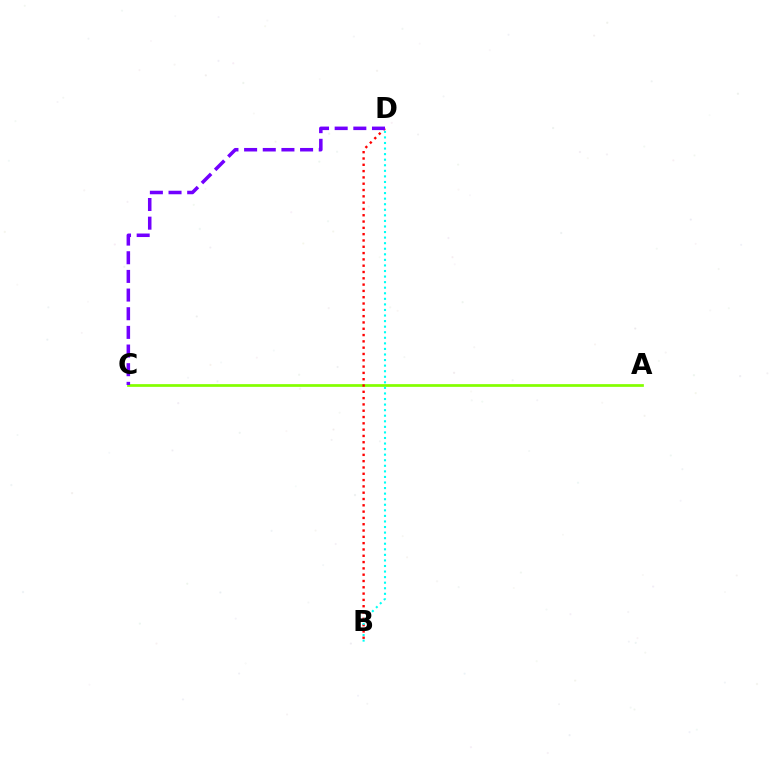{('A', 'C'): [{'color': '#84ff00', 'line_style': 'solid', 'thickness': 1.97}], ('B', 'D'): [{'color': '#ff0000', 'line_style': 'dotted', 'thickness': 1.71}, {'color': '#00fff6', 'line_style': 'dotted', 'thickness': 1.51}], ('C', 'D'): [{'color': '#7200ff', 'line_style': 'dashed', 'thickness': 2.53}]}